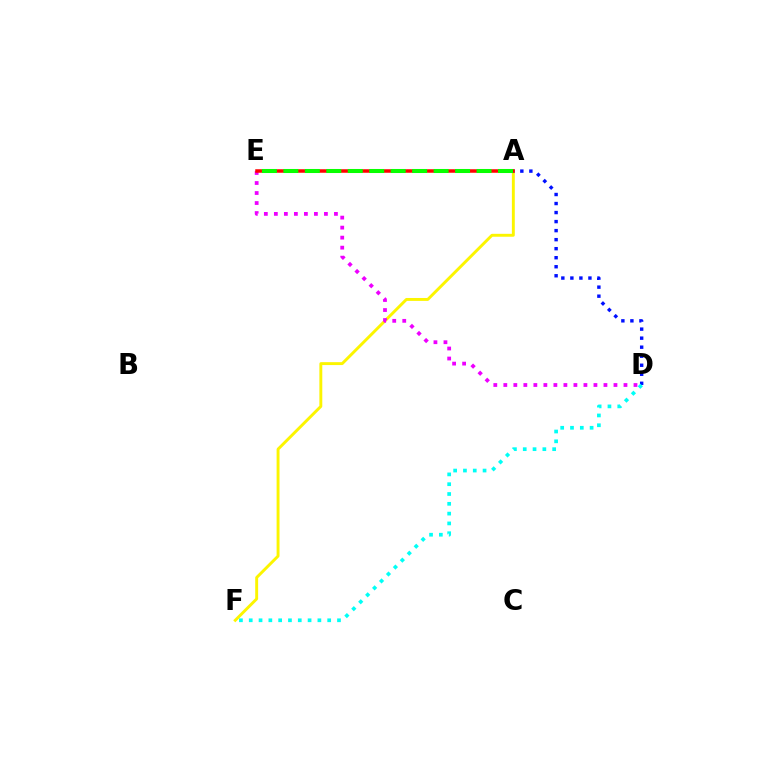{('A', 'F'): [{'color': '#fcf500', 'line_style': 'solid', 'thickness': 2.1}], ('A', 'D'): [{'color': '#0010ff', 'line_style': 'dotted', 'thickness': 2.45}], ('D', 'E'): [{'color': '#ee00ff', 'line_style': 'dotted', 'thickness': 2.72}], ('A', 'E'): [{'color': '#ff0000', 'line_style': 'solid', 'thickness': 2.53}, {'color': '#08ff00', 'line_style': 'dashed', 'thickness': 2.92}], ('D', 'F'): [{'color': '#00fff6', 'line_style': 'dotted', 'thickness': 2.66}]}